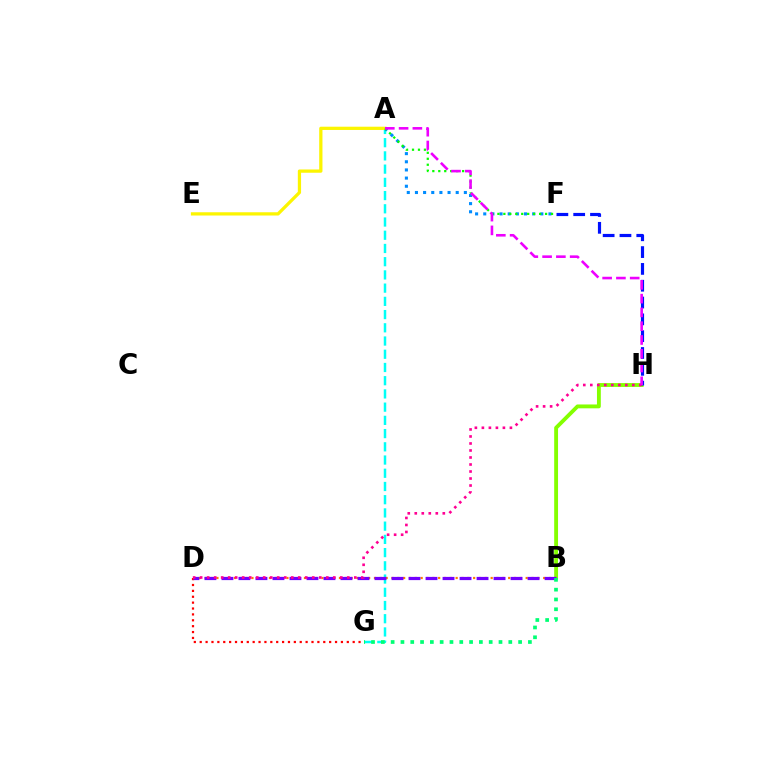{('B', 'H'): [{'color': '#84ff00', 'line_style': 'solid', 'thickness': 2.77}], ('D', 'G'): [{'color': '#ff0000', 'line_style': 'dotted', 'thickness': 1.6}], ('A', 'G'): [{'color': '#00fff6', 'line_style': 'dashed', 'thickness': 1.8}], ('B', 'D'): [{'color': '#ff7c00', 'line_style': 'dotted', 'thickness': 1.59}, {'color': '#7200ff', 'line_style': 'dashed', 'thickness': 2.31}], ('A', 'F'): [{'color': '#008cff', 'line_style': 'dotted', 'thickness': 2.22}, {'color': '#08ff00', 'line_style': 'dotted', 'thickness': 1.62}], ('A', 'E'): [{'color': '#fcf500', 'line_style': 'solid', 'thickness': 2.34}], ('B', 'G'): [{'color': '#00ff74', 'line_style': 'dotted', 'thickness': 2.66}], ('F', 'H'): [{'color': '#0010ff', 'line_style': 'dashed', 'thickness': 2.28}], ('D', 'H'): [{'color': '#ff0094', 'line_style': 'dotted', 'thickness': 1.9}], ('A', 'H'): [{'color': '#ee00ff', 'line_style': 'dashed', 'thickness': 1.87}]}